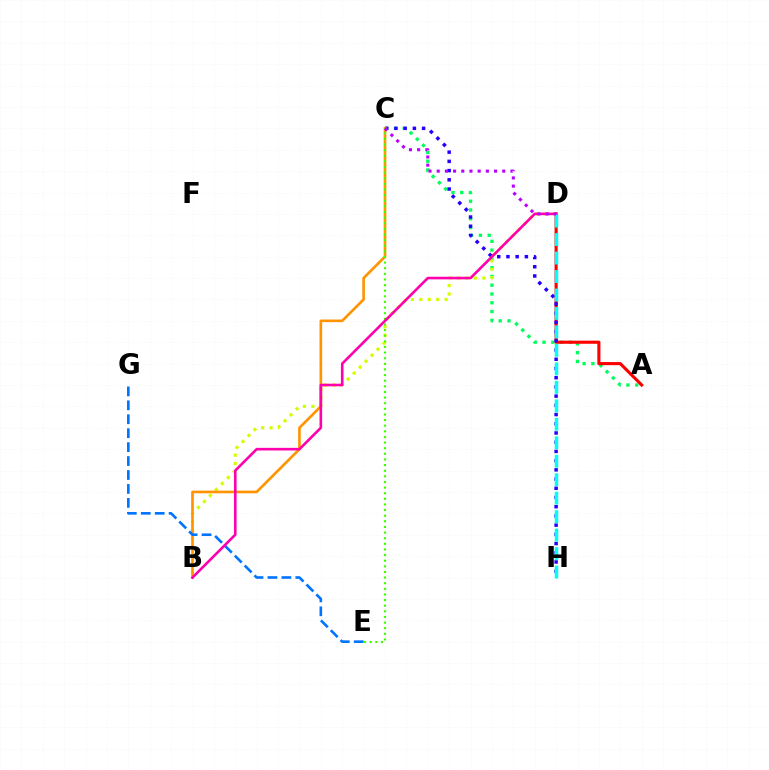{('A', 'C'): [{'color': '#00ff5c', 'line_style': 'dotted', 'thickness': 2.39}], ('A', 'D'): [{'color': '#ff0000', 'line_style': 'solid', 'thickness': 2.24}], ('C', 'H'): [{'color': '#2500ff', 'line_style': 'dotted', 'thickness': 2.5}], ('B', 'D'): [{'color': '#d1ff00', 'line_style': 'dotted', 'thickness': 2.29}, {'color': '#ff00ac', 'line_style': 'solid', 'thickness': 1.88}], ('B', 'C'): [{'color': '#ff9400', 'line_style': 'solid', 'thickness': 1.91}], ('C', 'E'): [{'color': '#3dff00', 'line_style': 'dotted', 'thickness': 1.53}], ('E', 'G'): [{'color': '#0074ff', 'line_style': 'dashed', 'thickness': 1.89}], ('D', 'H'): [{'color': '#00fff6', 'line_style': 'dashed', 'thickness': 2.51}], ('C', 'D'): [{'color': '#b900ff', 'line_style': 'dotted', 'thickness': 2.23}]}